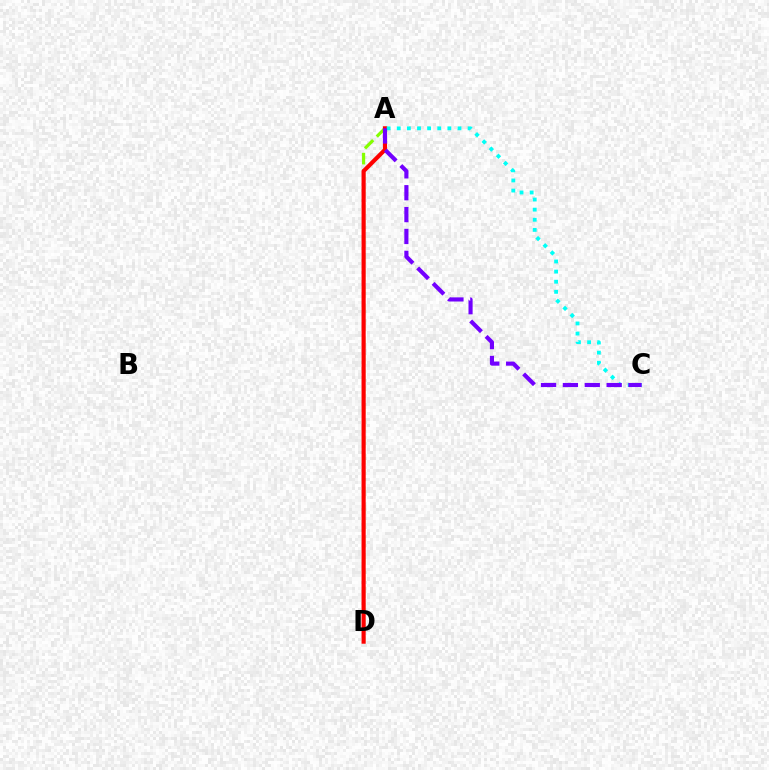{('A', 'D'): [{'color': '#84ff00', 'line_style': 'dashed', 'thickness': 2.27}, {'color': '#ff0000', 'line_style': 'solid', 'thickness': 2.98}], ('A', 'C'): [{'color': '#00fff6', 'line_style': 'dotted', 'thickness': 2.75}, {'color': '#7200ff', 'line_style': 'dashed', 'thickness': 2.97}]}